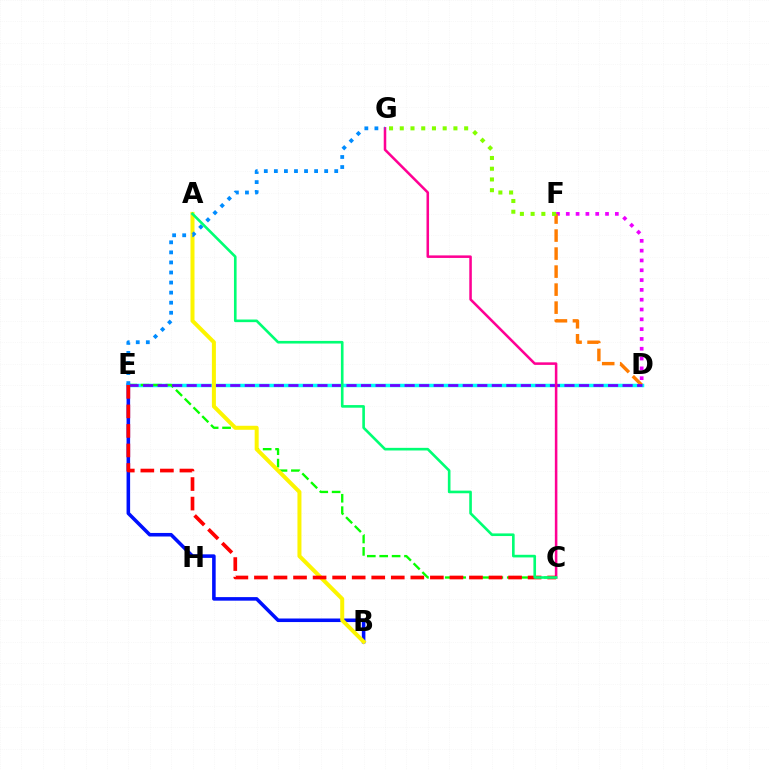{('D', 'E'): [{'color': '#00fff6', 'line_style': 'solid', 'thickness': 2.52}, {'color': '#7200ff', 'line_style': 'dashed', 'thickness': 1.97}], ('D', 'F'): [{'color': '#ee00ff', 'line_style': 'dotted', 'thickness': 2.67}, {'color': '#ff7c00', 'line_style': 'dashed', 'thickness': 2.45}], ('C', 'E'): [{'color': '#08ff00', 'line_style': 'dashed', 'thickness': 1.68}, {'color': '#ff0000', 'line_style': 'dashed', 'thickness': 2.66}], ('B', 'E'): [{'color': '#0010ff', 'line_style': 'solid', 'thickness': 2.56}], ('C', 'G'): [{'color': '#ff0094', 'line_style': 'solid', 'thickness': 1.83}], ('A', 'B'): [{'color': '#fcf500', 'line_style': 'solid', 'thickness': 2.88}], ('E', 'G'): [{'color': '#008cff', 'line_style': 'dotted', 'thickness': 2.73}], ('F', 'G'): [{'color': '#84ff00', 'line_style': 'dotted', 'thickness': 2.92}], ('A', 'C'): [{'color': '#00ff74', 'line_style': 'solid', 'thickness': 1.89}]}